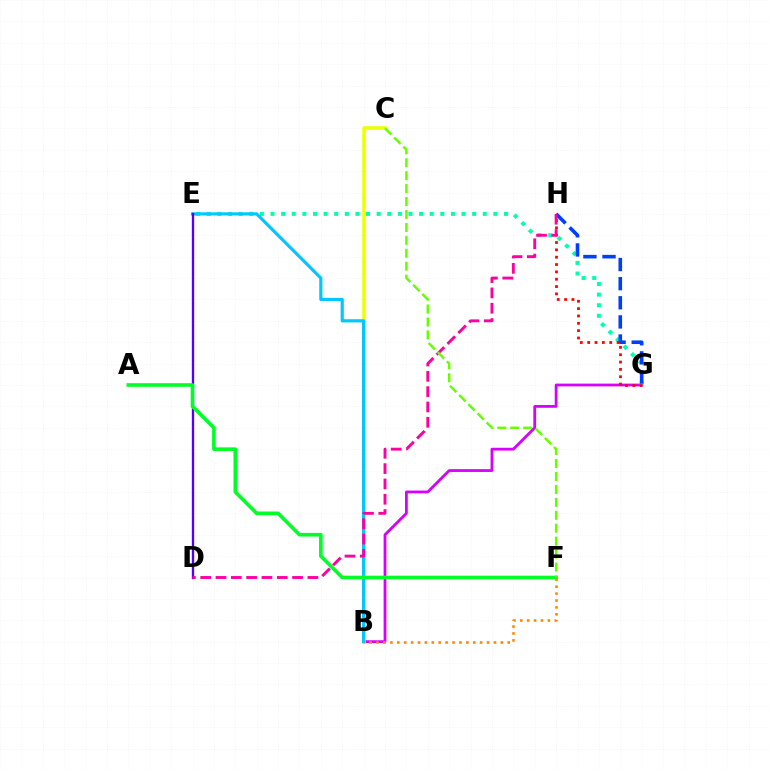{('B', 'G'): [{'color': '#d600ff', 'line_style': 'solid', 'thickness': 2.01}], ('E', 'G'): [{'color': '#00ffaf', 'line_style': 'dotted', 'thickness': 2.88}], ('G', 'H'): [{'color': '#003fff', 'line_style': 'dashed', 'thickness': 2.6}, {'color': '#ff0000', 'line_style': 'dotted', 'thickness': 1.99}], ('B', 'C'): [{'color': '#eeff00', 'line_style': 'solid', 'thickness': 2.54}], ('B', 'E'): [{'color': '#00c7ff', 'line_style': 'solid', 'thickness': 2.28}], ('D', 'E'): [{'color': '#4f00ff', 'line_style': 'solid', 'thickness': 1.67}], ('D', 'H'): [{'color': '#ff00a0', 'line_style': 'dashed', 'thickness': 2.08}], ('A', 'F'): [{'color': '#00ff27', 'line_style': 'solid', 'thickness': 2.61}], ('C', 'F'): [{'color': '#66ff00', 'line_style': 'dashed', 'thickness': 1.76}], ('B', 'F'): [{'color': '#ff8800', 'line_style': 'dotted', 'thickness': 1.88}]}